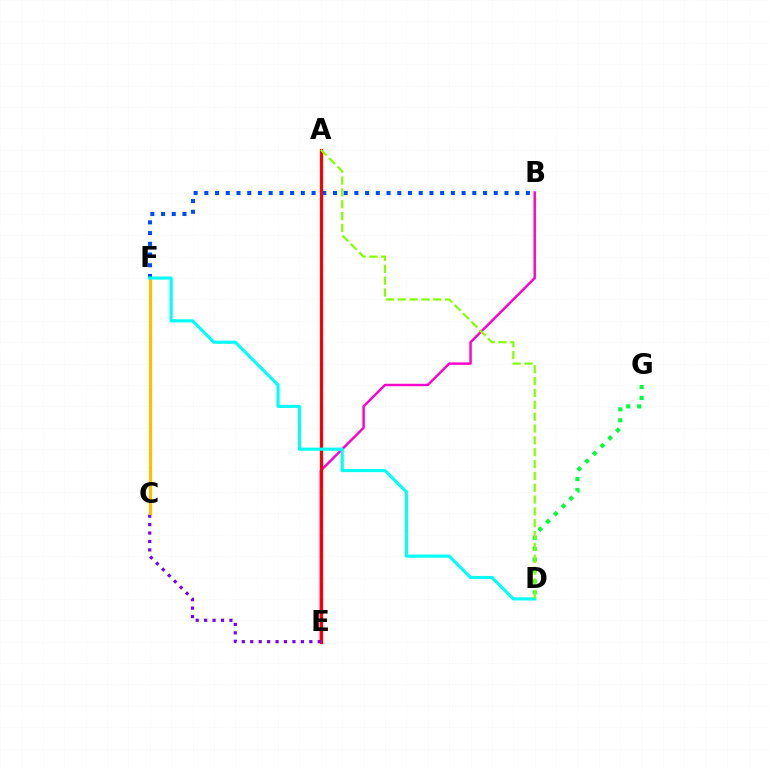{('B', 'E'): [{'color': '#ff00cf', 'line_style': 'solid', 'thickness': 1.77}], ('B', 'F'): [{'color': '#004bff', 'line_style': 'dotted', 'thickness': 2.91}], ('A', 'E'): [{'color': '#ff0000', 'line_style': 'solid', 'thickness': 2.34}], ('C', 'E'): [{'color': '#7200ff', 'line_style': 'dotted', 'thickness': 2.29}], ('C', 'F'): [{'color': '#ffbd00', 'line_style': 'solid', 'thickness': 2.29}], ('D', 'F'): [{'color': '#00fff6', 'line_style': 'solid', 'thickness': 2.25}], ('D', 'G'): [{'color': '#00ff39', 'line_style': 'dotted', 'thickness': 2.97}], ('A', 'D'): [{'color': '#84ff00', 'line_style': 'dashed', 'thickness': 1.61}]}